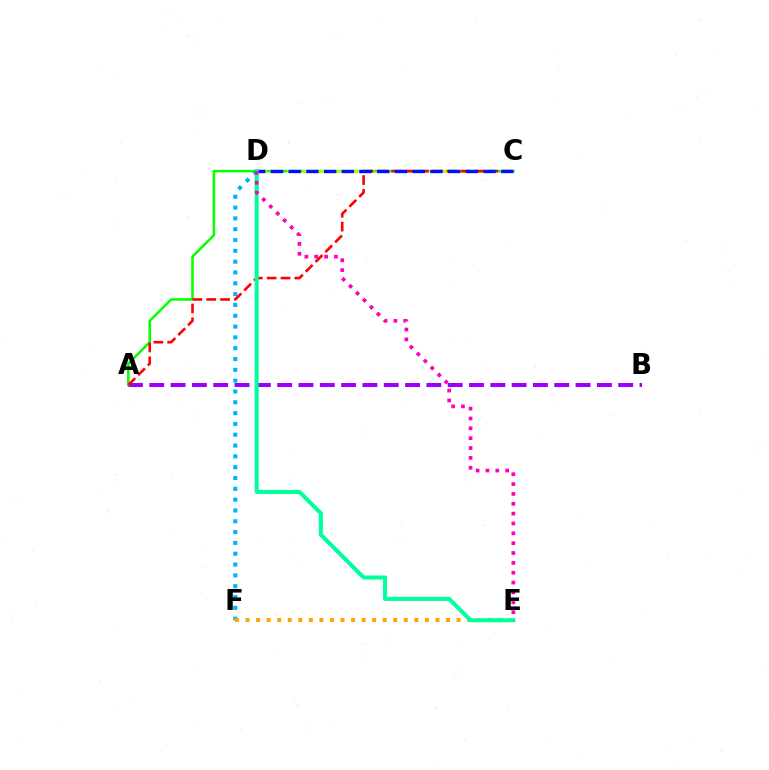{('A', 'B'): [{'color': '#9b00ff', 'line_style': 'dashed', 'thickness': 2.9}], ('A', 'C'): [{'color': '#08ff00', 'line_style': 'solid', 'thickness': 1.83}, {'color': '#ff0000', 'line_style': 'dashed', 'thickness': 1.88}], ('D', 'F'): [{'color': '#00b5ff', 'line_style': 'dotted', 'thickness': 2.94}], ('C', 'D'): [{'color': '#b3ff00', 'line_style': 'dashed', 'thickness': 2.09}, {'color': '#0010ff', 'line_style': 'dashed', 'thickness': 2.41}], ('E', 'F'): [{'color': '#ffa500', 'line_style': 'dotted', 'thickness': 2.87}], ('D', 'E'): [{'color': '#00ff9d', 'line_style': 'solid', 'thickness': 2.93}, {'color': '#ff00bd', 'line_style': 'dotted', 'thickness': 2.68}]}